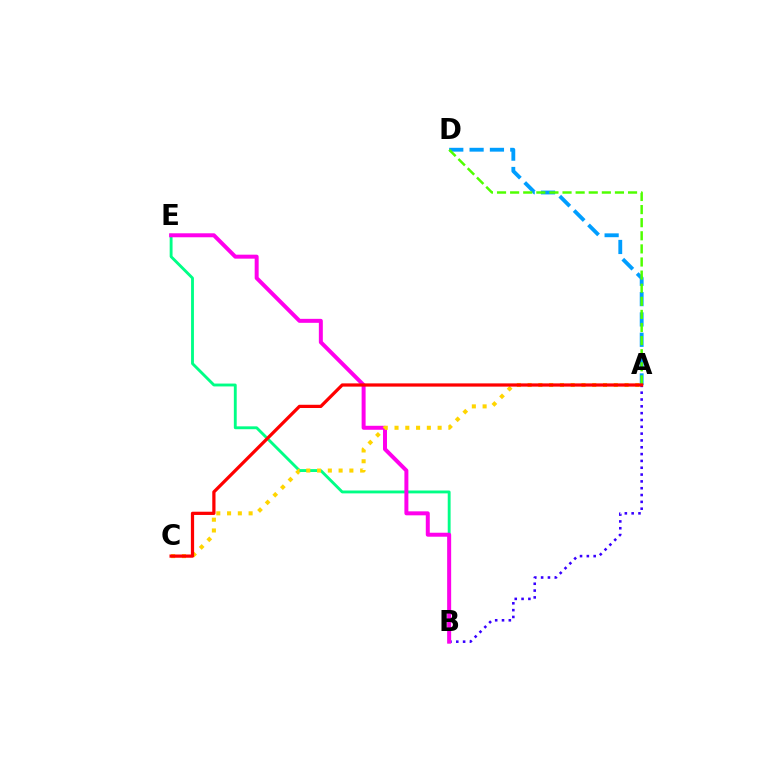{('B', 'E'): [{'color': '#00ff86', 'line_style': 'solid', 'thickness': 2.07}, {'color': '#ff00ed', 'line_style': 'solid', 'thickness': 2.87}], ('A', 'B'): [{'color': '#3700ff', 'line_style': 'dotted', 'thickness': 1.85}], ('A', 'C'): [{'color': '#ffd500', 'line_style': 'dotted', 'thickness': 2.93}, {'color': '#ff0000', 'line_style': 'solid', 'thickness': 2.33}], ('A', 'D'): [{'color': '#009eff', 'line_style': 'dashed', 'thickness': 2.76}, {'color': '#4fff00', 'line_style': 'dashed', 'thickness': 1.78}]}